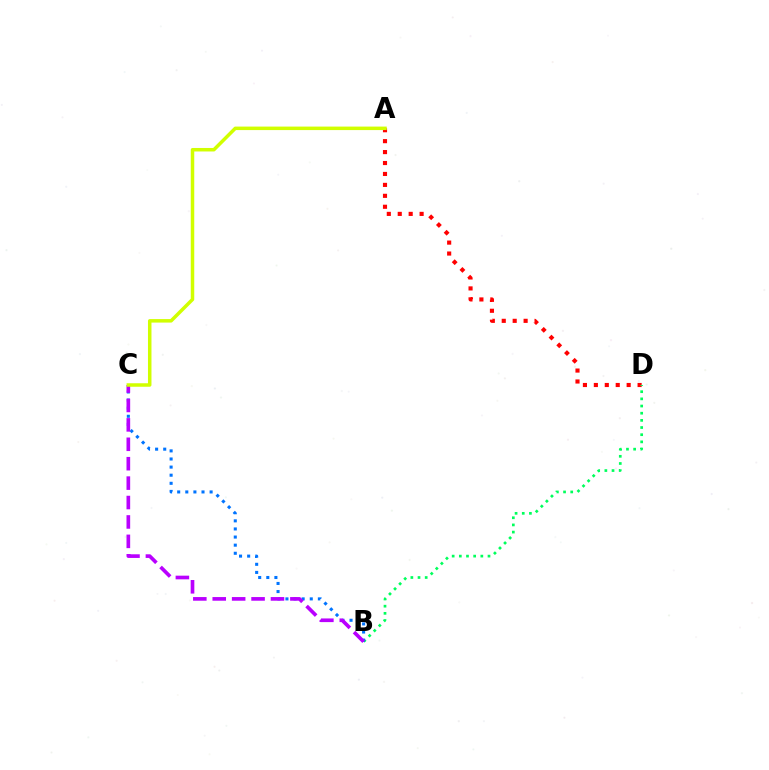{('A', 'D'): [{'color': '#ff0000', 'line_style': 'dotted', 'thickness': 2.97}], ('B', 'D'): [{'color': '#00ff5c', 'line_style': 'dotted', 'thickness': 1.95}], ('B', 'C'): [{'color': '#0074ff', 'line_style': 'dotted', 'thickness': 2.2}, {'color': '#b900ff', 'line_style': 'dashed', 'thickness': 2.64}], ('A', 'C'): [{'color': '#d1ff00', 'line_style': 'solid', 'thickness': 2.52}]}